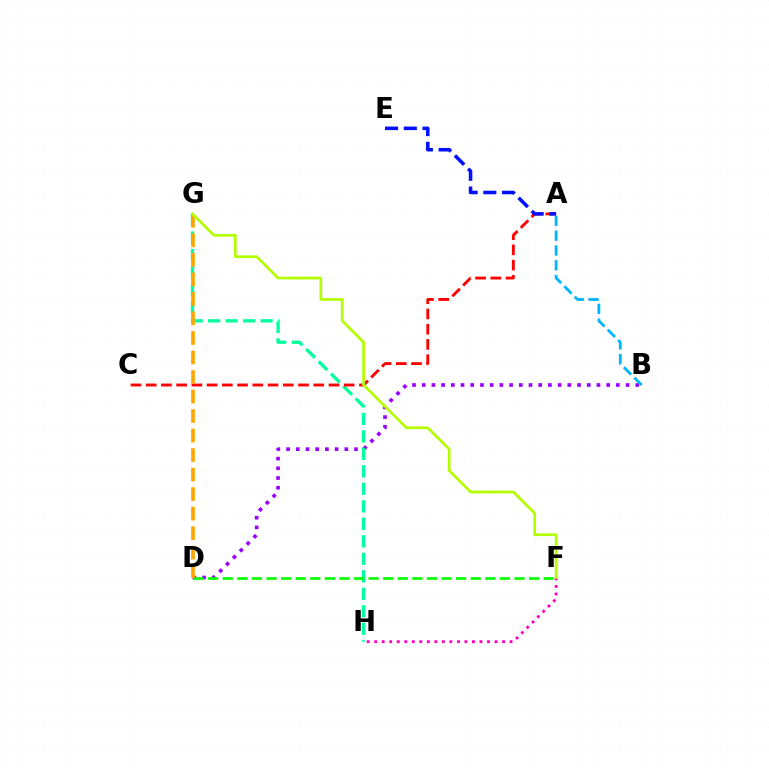{('B', 'D'): [{'color': '#9b00ff', 'line_style': 'dotted', 'thickness': 2.64}], ('G', 'H'): [{'color': '#00ff9d', 'line_style': 'dashed', 'thickness': 2.38}], ('D', 'F'): [{'color': '#08ff00', 'line_style': 'dashed', 'thickness': 1.98}], ('A', 'C'): [{'color': '#ff0000', 'line_style': 'dashed', 'thickness': 2.07}], ('A', 'E'): [{'color': '#0010ff', 'line_style': 'dashed', 'thickness': 2.55}], ('A', 'B'): [{'color': '#00b5ff', 'line_style': 'dashed', 'thickness': 2.01}], ('F', 'H'): [{'color': '#ff00bd', 'line_style': 'dotted', 'thickness': 2.04}], ('D', 'G'): [{'color': '#ffa500', 'line_style': 'dashed', 'thickness': 2.65}], ('F', 'G'): [{'color': '#b3ff00', 'line_style': 'solid', 'thickness': 1.95}]}